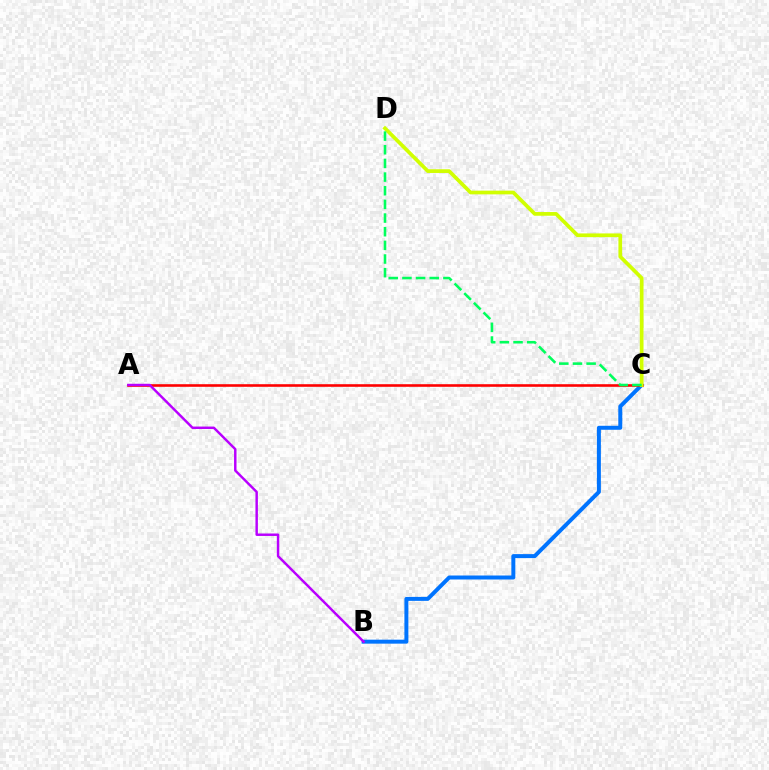{('B', 'C'): [{'color': '#0074ff', 'line_style': 'solid', 'thickness': 2.87}], ('A', 'C'): [{'color': '#ff0000', 'line_style': 'solid', 'thickness': 1.87}], ('C', 'D'): [{'color': '#d1ff00', 'line_style': 'solid', 'thickness': 2.67}, {'color': '#00ff5c', 'line_style': 'dashed', 'thickness': 1.86}], ('A', 'B'): [{'color': '#b900ff', 'line_style': 'solid', 'thickness': 1.77}]}